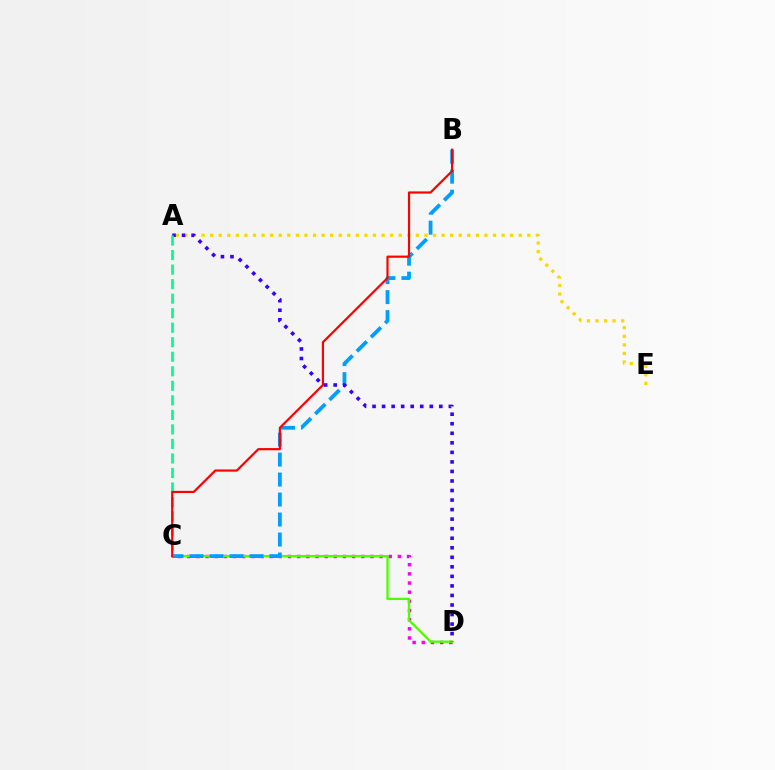{('C', 'D'): [{'color': '#ff00ed', 'line_style': 'dotted', 'thickness': 2.49}, {'color': '#4fff00', 'line_style': 'solid', 'thickness': 1.67}], ('A', 'E'): [{'color': '#ffd500', 'line_style': 'dotted', 'thickness': 2.33}], ('B', 'C'): [{'color': '#009eff', 'line_style': 'dashed', 'thickness': 2.71}, {'color': '#ff0000', 'line_style': 'solid', 'thickness': 1.58}], ('A', 'D'): [{'color': '#3700ff', 'line_style': 'dotted', 'thickness': 2.59}], ('A', 'C'): [{'color': '#00ff86', 'line_style': 'dashed', 'thickness': 1.97}]}